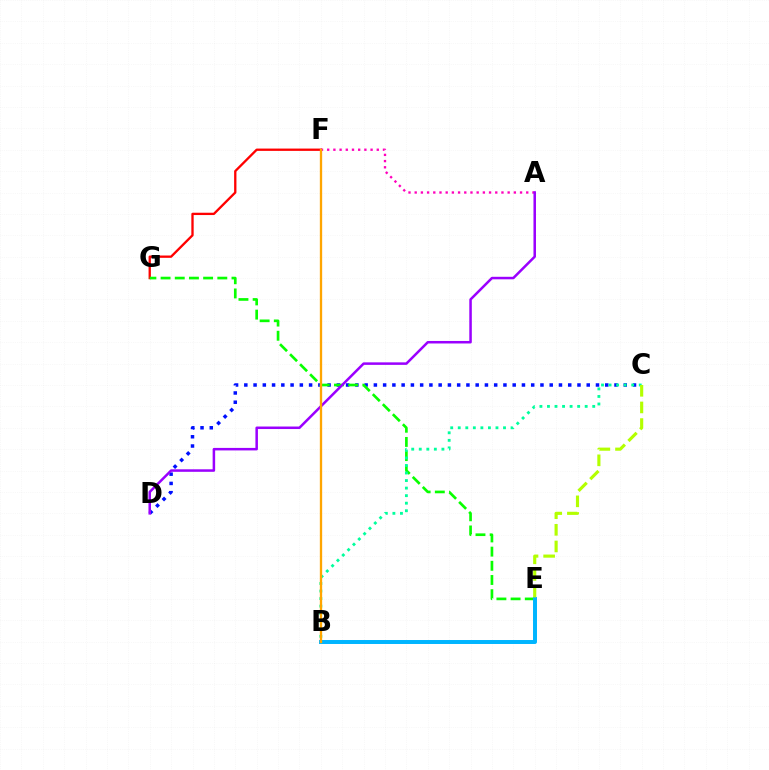{('C', 'D'): [{'color': '#0010ff', 'line_style': 'dotted', 'thickness': 2.51}], ('A', 'F'): [{'color': '#ff00bd', 'line_style': 'dotted', 'thickness': 1.68}], ('F', 'G'): [{'color': '#ff0000', 'line_style': 'solid', 'thickness': 1.67}], ('E', 'G'): [{'color': '#08ff00', 'line_style': 'dashed', 'thickness': 1.93}], ('A', 'D'): [{'color': '#9b00ff', 'line_style': 'solid', 'thickness': 1.81}], ('B', 'C'): [{'color': '#00ff9d', 'line_style': 'dotted', 'thickness': 2.05}], ('B', 'E'): [{'color': '#00b5ff', 'line_style': 'solid', 'thickness': 2.86}], ('C', 'E'): [{'color': '#b3ff00', 'line_style': 'dashed', 'thickness': 2.26}], ('B', 'F'): [{'color': '#ffa500', 'line_style': 'solid', 'thickness': 1.67}]}